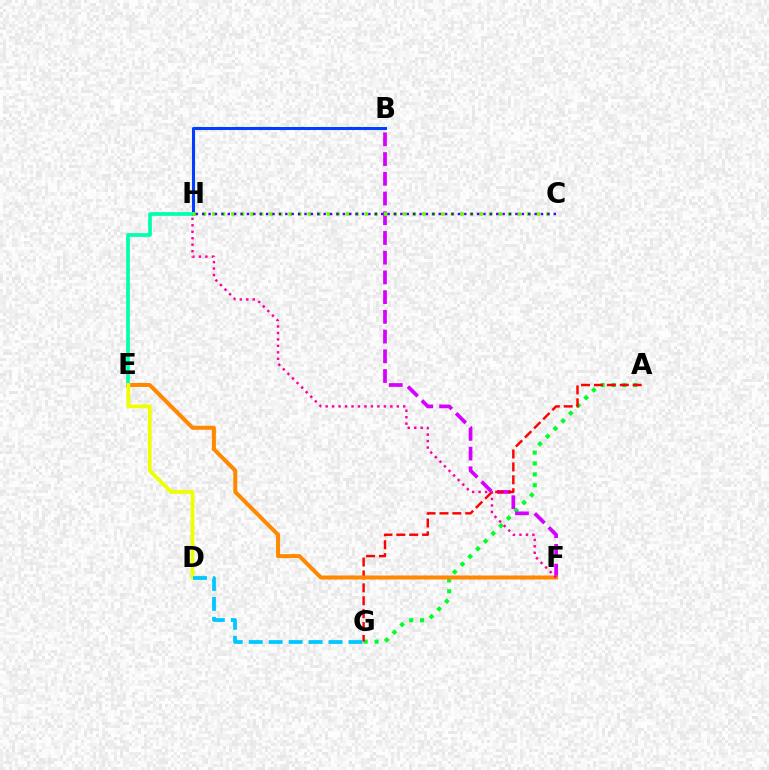{('A', 'G'): [{'color': '#00ff27', 'line_style': 'dotted', 'thickness': 2.96}, {'color': '#ff0000', 'line_style': 'dashed', 'thickness': 1.75}], ('B', 'H'): [{'color': '#003fff', 'line_style': 'solid', 'thickness': 2.19}], ('E', 'H'): [{'color': '#00ffaf', 'line_style': 'solid', 'thickness': 2.67}], ('B', 'F'): [{'color': '#d600ff', 'line_style': 'dashed', 'thickness': 2.68}], ('E', 'F'): [{'color': '#ff8800', 'line_style': 'solid', 'thickness': 2.88}], ('F', 'H'): [{'color': '#ff00a0', 'line_style': 'dotted', 'thickness': 1.76}], ('D', 'E'): [{'color': '#eeff00', 'line_style': 'solid', 'thickness': 2.71}], ('D', 'G'): [{'color': '#00c7ff', 'line_style': 'dashed', 'thickness': 2.71}], ('C', 'H'): [{'color': '#66ff00', 'line_style': 'dotted', 'thickness': 2.59}, {'color': '#4f00ff', 'line_style': 'dotted', 'thickness': 1.74}]}